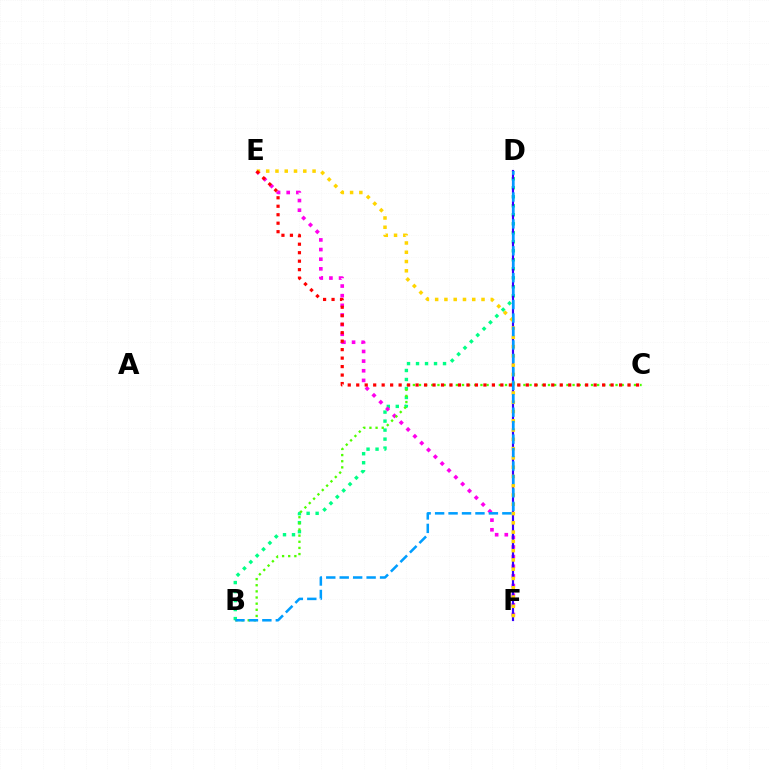{('B', 'D'): [{'color': '#00ff86', 'line_style': 'dotted', 'thickness': 2.45}, {'color': '#009eff', 'line_style': 'dashed', 'thickness': 1.83}], ('E', 'F'): [{'color': '#ff00ed', 'line_style': 'dotted', 'thickness': 2.62}, {'color': '#ffd500', 'line_style': 'dotted', 'thickness': 2.52}], ('D', 'F'): [{'color': '#3700ff', 'line_style': 'solid', 'thickness': 1.56}], ('B', 'C'): [{'color': '#4fff00', 'line_style': 'dotted', 'thickness': 1.67}], ('C', 'E'): [{'color': '#ff0000', 'line_style': 'dotted', 'thickness': 2.3}]}